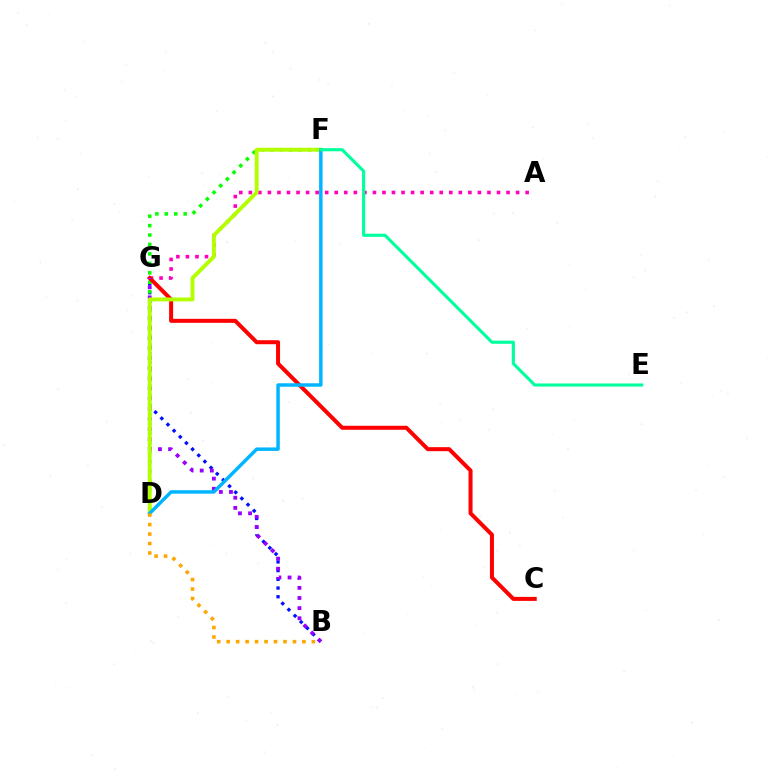{('A', 'G'): [{'color': '#ff00bd', 'line_style': 'dotted', 'thickness': 2.59}], ('B', 'G'): [{'color': '#0010ff', 'line_style': 'dotted', 'thickness': 2.37}, {'color': '#9b00ff', 'line_style': 'dotted', 'thickness': 2.75}], ('D', 'F'): [{'color': '#08ff00', 'line_style': 'dotted', 'thickness': 2.56}, {'color': '#b3ff00', 'line_style': 'solid', 'thickness': 2.81}, {'color': '#00b5ff', 'line_style': 'solid', 'thickness': 2.5}], ('C', 'G'): [{'color': '#ff0000', 'line_style': 'solid', 'thickness': 2.88}], ('E', 'F'): [{'color': '#00ff9d', 'line_style': 'solid', 'thickness': 2.25}], ('B', 'D'): [{'color': '#ffa500', 'line_style': 'dotted', 'thickness': 2.57}]}